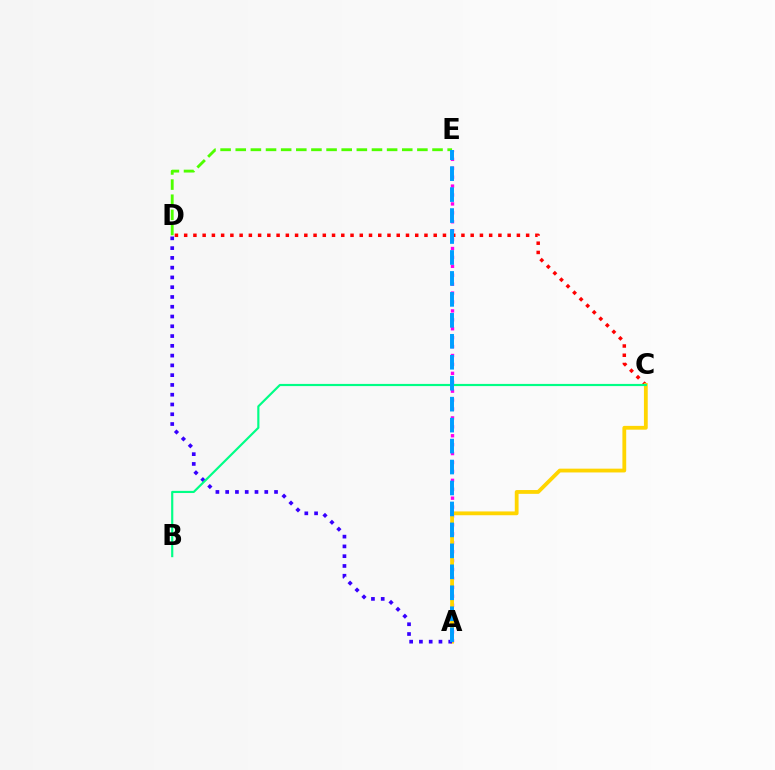{('A', 'E'): [{'color': '#ff00ed', 'line_style': 'dotted', 'thickness': 2.42}, {'color': '#009eff', 'line_style': 'dashed', 'thickness': 2.85}], ('D', 'E'): [{'color': '#4fff00', 'line_style': 'dashed', 'thickness': 2.06}], ('C', 'D'): [{'color': '#ff0000', 'line_style': 'dotted', 'thickness': 2.51}], ('A', 'C'): [{'color': '#ffd500', 'line_style': 'solid', 'thickness': 2.73}], ('A', 'D'): [{'color': '#3700ff', 'line_style': 'dotted', 'thickness': 2.66}], ('B', 'C'): [{'color': '#00ff86', 'line_style': 'solid', 'thickness': 1.56}]}